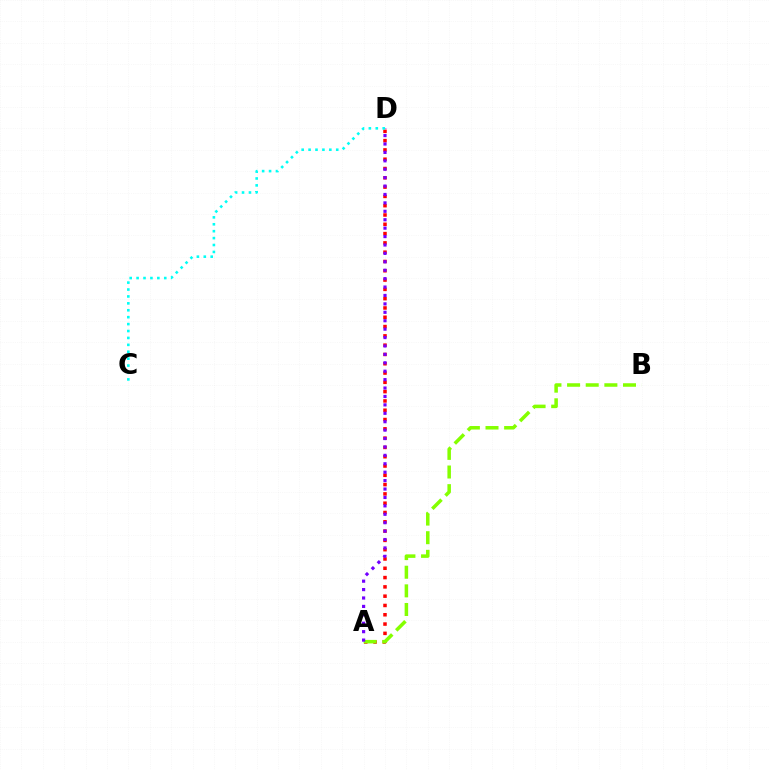{('A', 'D'): [{'color': '#ff0000', 'line_style': 'dotted', 'thickness': 2.53}, {'color': '#7200ff', 'line_style': 'dotted', 'thickness': 2.29}], ('A', 'B'): [{'color': '#84ff00', 'line_style': 'dashed', 'thickness': 2.53}], ('C', 'D'): [{'color': '#00fff6', 'line_style': 'dotted', 'thickness': 1.88}]}